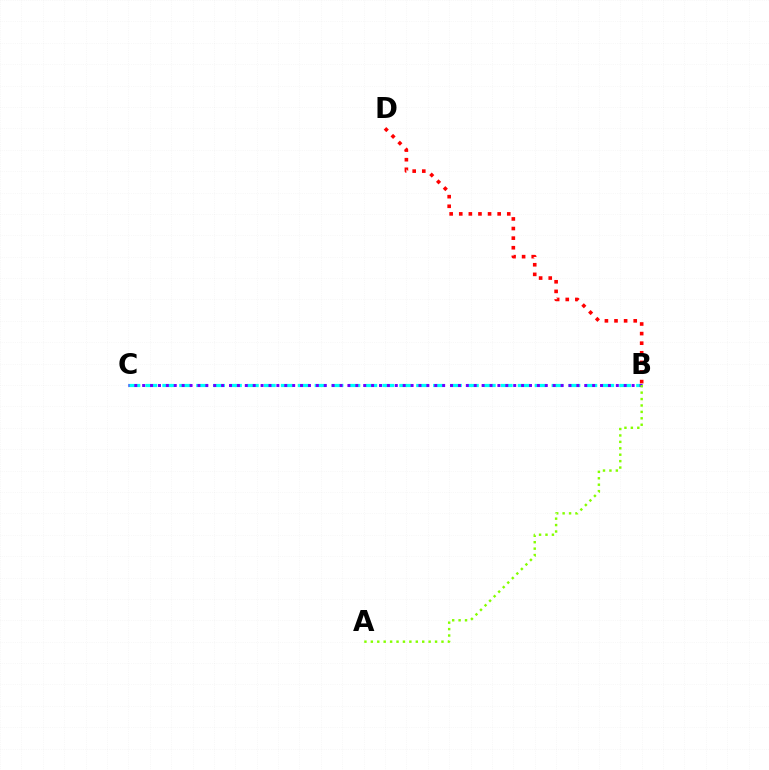{('B', 'D'): [{'color': '#ff0000', 'line_style': 'dotted', 'thickness': 2.61}], ('B', 'C'): [{'color': '#00fff6', 'line_style': 'dashed', 'thickness': 2.3}, {'color': '#7200ff', 'line_style': 'dotted', 'thickness': 2.14}], ('A', 'B'): [{'color': '#84ff00', 'line_style': 'dotted', 'thickness': 1.74}]}